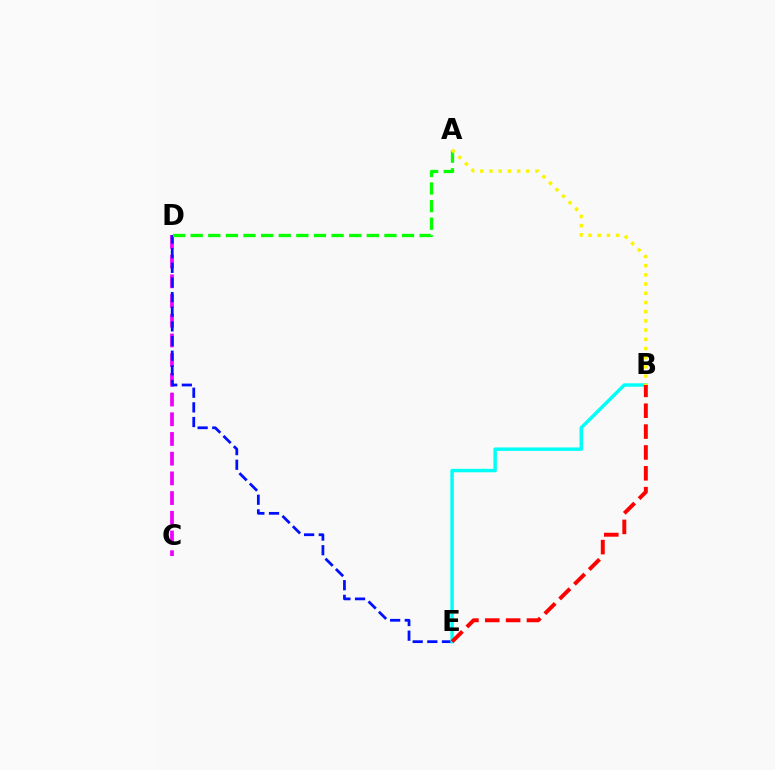{('C', 'D'): [{'color': '#ee00ff', 'line_style': 'dashed', 'thickness': 2.68}], ('D', 'E'): [{'color': '#0010ff', 'line_style': 'dashed', 'thickness': 1.99}], ('B', 'E'): [{'color': '#00fff6', 'line_style': 'solid', 'thickness': 2.49}, {'color': '#ff0000', 'line_style': 'dashed', 'thickness': 2.83}], ('A', 'D'): [{'color': '#08ff00', 'line_style': 'dashed', 'thickness': 2.39}], ('A', 'B'): [{'color': '#fcf500', 'line_style': 'dotted', 'thickness': 2.5}]}